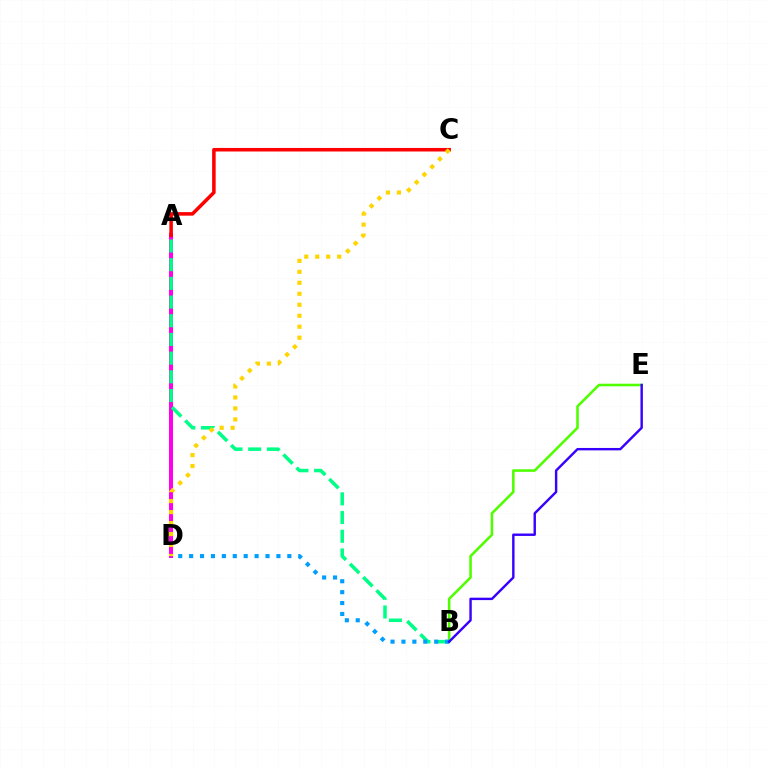{('A', 'D'): [{'color': '#ff00ed', 'line_style': 'solid', 'thickness': 2.89}], ('A', 'C'): [{'color': '#ff0000', 'line_style': 'solid', 'thickness': 2.55}], ('A', 'B'): [{'color': '#00ff86', 'line_style': 'dashed', 'thickness': 2.54}], ('B', 'E'): [{'color': '#4fff00', 'line_style': 'solid', 'thickness': 1.85}, {'color': '#3700ff', 'line_style': 'solid', 'thickness': 1.74}], ('B', 'D'): [{'color': '#009eff', 'line_style': 'dotted', 'thickness': 2.97}], ('C', 'D'): [{'color': '#ffd500', 'line_style': 'dotted', 'thickness': 2.98}]}